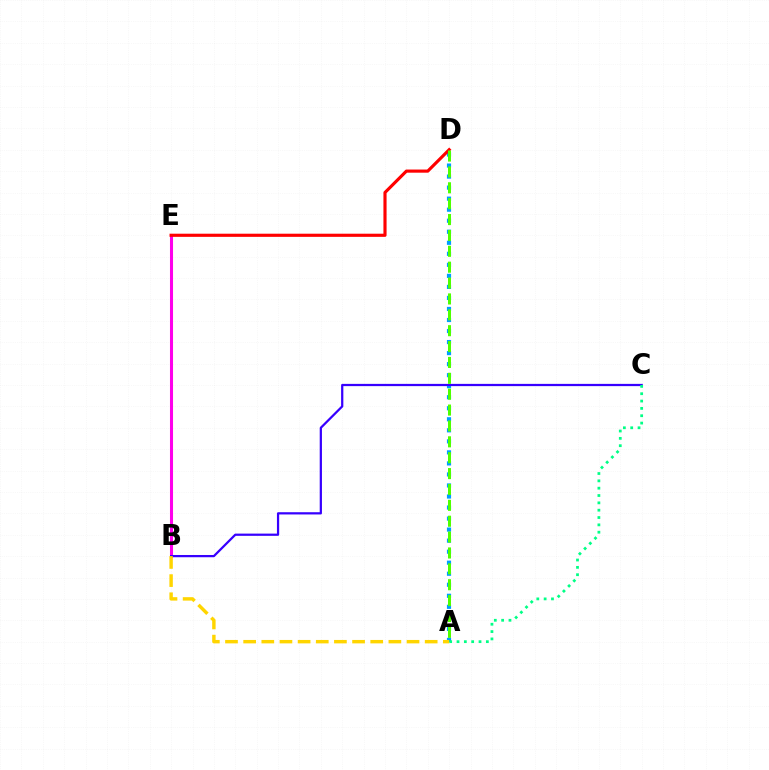{('B', 'E'): [{'color': '#ff00ed', 'line_style': 'solid', 'thickness': 2.2}], ('A', 'D'): [{'color': '#009eff', 'line_style': 'dotted', 'thickness': 3.0}, {'color': '#4fff00', 'line_style': 'dashed', 'thickness': 2.16}], ('B', 'C'): [{'color': '#3700ff', 'line_style': 'solid', 'thickness': 1.61}], ('D', 'E'): [{'color': '#ff0000', 'line_style': 'solid', 'thickness': 2.27}], ('A', 'C'): [{'color': '#00ff86', 'line_style': 'dotted', 'thickness': 1.99}], ('A', 'B'): [{'color': '#ffd500', 'line_style': 'dashed', 'thickness': 2.47}]}